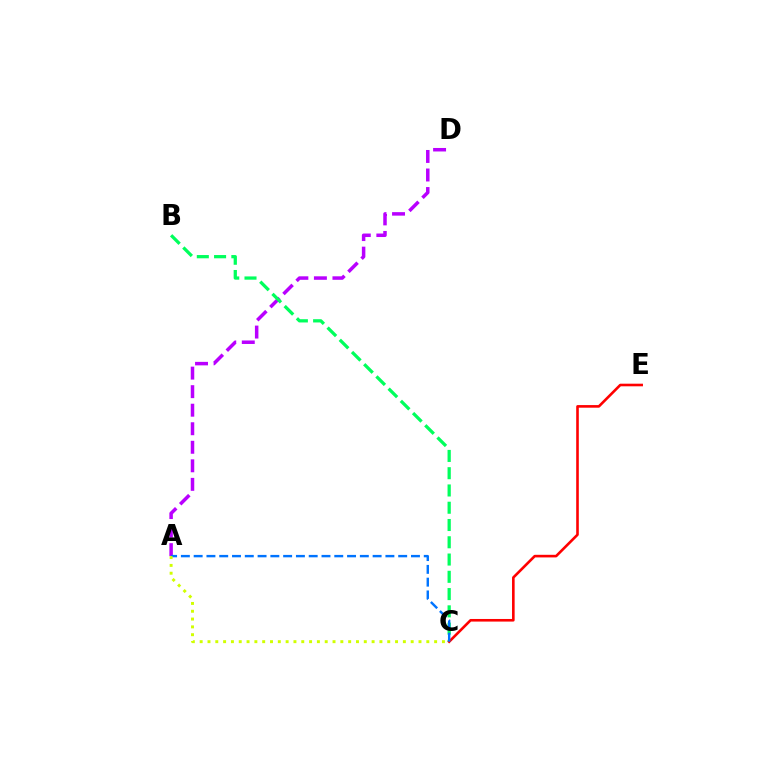{('A', 'D'): [{'color': '#b900ff', 'line_style': 'dashed', 'thickness': 2.52}], ('B', 'C'): [{'color': '#00ff5c', 'line_style': 'dashed', 'thickness': 2.35}], ('C', 'E'): [{'color': '#ff0000', 'line_style': 'solid', 'thickness': 1.88}], ('A', 'C'): [{'color': '#0074ff', 'line_style': 'dashed', 'thickness': 1.74}, {'color': '#d1ff00', 'line_style': 'dotted', 'thickness': 2.12}]}